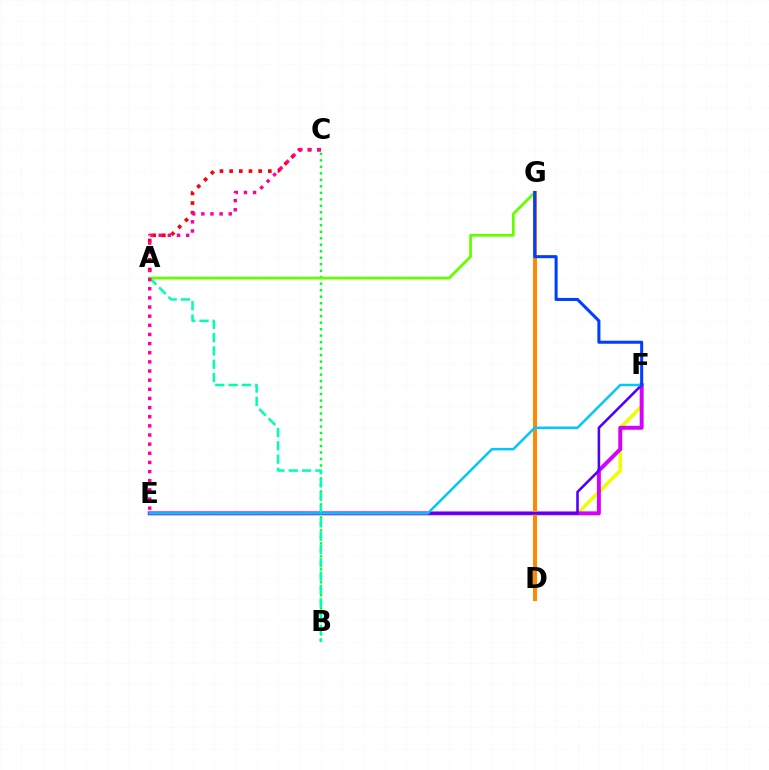{('E', 'F'): [{'color': '#eeff00', 'line_style': 'solid', 'thickness': 2.54}, {'color': '#d600ff', 'line_style': 'solid', 'thickness': 2.83}, {'color': '#4f00ff', 'line_style': 'solid', 'thickness': 1.85}, {'color': '#00c7ff', 'line_style': 'solid', 'thickness': 1.79}], ('A', 'C'): [{'color': '#ff0000', 'line_style': 'dotted', 'thickness': 2.63}], ('D', 'G'): [{'color': '#ff8800', 'line_style': 'solid', 'thickness': 2.86}], ('B', 'C'): [{'color': '#00ff27', 'line_style': 'dotted', 'thickness': 1.76}], ('A', 'B'): [{'color': '#00ffaf', 'line_style': 'dashed', 'thickness': 1.81}], ('A', 'G'): [{'color': '#66ff00', 'line_style': 'solid', 'thickness': 2.0}], ('F', 'G'): [{'color': '#003fff', 'line_style': 'solid', 'thickness': 2.19}], ('C', 'E'): [{'color': '#ff00a0', 'line_style': 'dotted', 'thickness': 2.48}]}